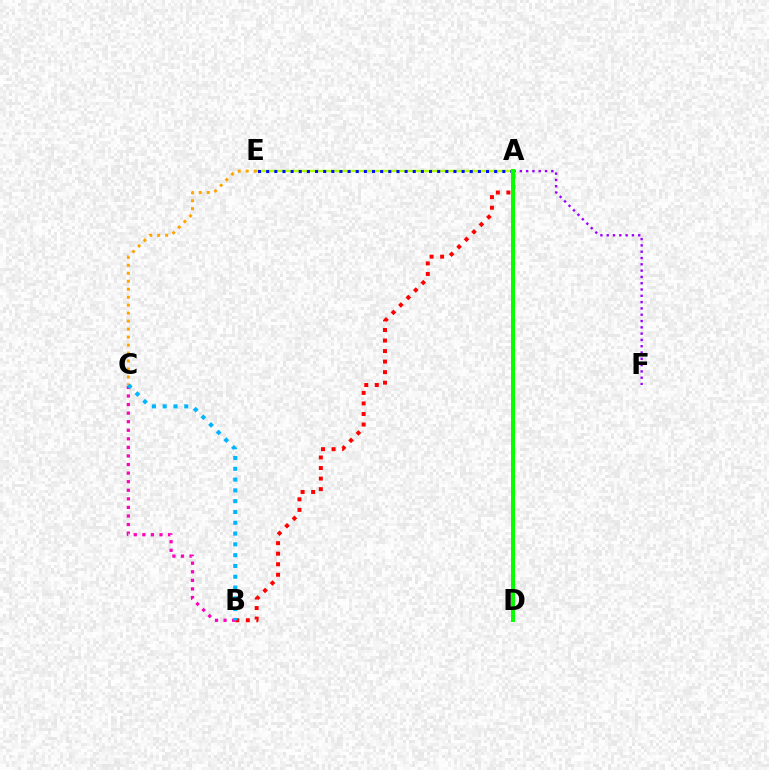{('A', 'B'): [{'color': '#ff0000', 'line_style': 'dotted', 'thickness': 2.86}], ('A', 'E'): [{'color': '#b3ff00', 'line_style': 'solid', 'thickness': 1.7}, {'color': '#0010ff', 'line_style': 'dotted', 'thickness': 2.21}], ('A', 'F'): [{'color': '#9b00ff', 'line_style': 'dotted', 'thickness': 1.71}], ('C', 'E'): [{'color': '#ffa500', 'line_style': 'dotted', 'thickness': 2.17}], ('B', 'C'): [{'color': '#ff00bd', 'line_style': 'dotted', 'thickness': 2.33}, {'color': '#00b5ff', 'line_style': 'dotted', 'thickness': 2.93}], ('A', 'D'): [{'color': '#00ff9d', 'line_style': 'dotted', 'thickness': 1.52}, {'color': '#08ff00', 'line_style': 'solid', 'thickness': 2.87}]}